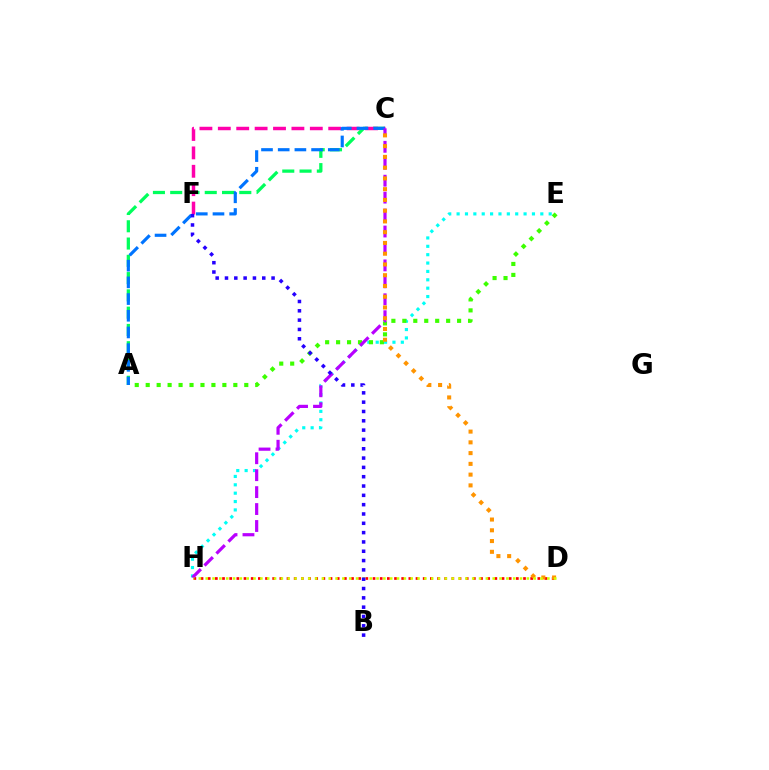{('A', 'C'): [{'color': '#00ff5c', 'line_style': 'dashed', 'thickness': 2.35}, {'color': '#0074ff', 'line_style': 'dashed', 'thickness': 2.27}], ('C', 'F'): [{'color': '#ff00ac', 'line_style': 'dashed', 'thickness': 2.5}], ('E', 'H'): [{'color': '#00fff6', 'line_style': 'dotted', 'thickness': 2.27}], ('D', 'H'): [{'color': '#ff0000', 'line_style': 'dotted', 'thickness': 1.95}, {'color': '#d1ff00', 'line_style': 'dotted', 'thickness': 1.86}], ('A', 'E'): [{'color': '#3dff00', 'line_style': 'dotted', 'thickness': 2.98}], ('C', 'H'): [{'color': '#b900ff', 'line_style': 'dashed', 'thickness': 2.3}], ('C', 'D'): [{'color': '#ff9400', 'line_style': 'dotted', 'thickness': 2.92}], ('B', 'F'): [{'color': '#2500ff', 'line_style': 'dotted', 'thickness': 2.53}]}